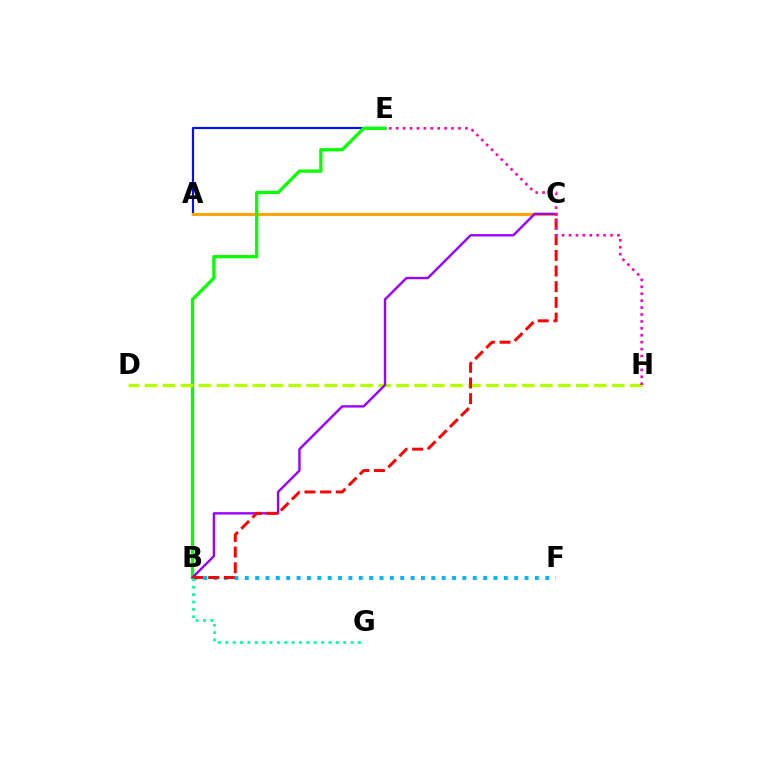{('A', 'E'): [{'color': '#0010ff', 'line_style': 'solid', 'thickness': 1.57}], ('A', 'C'): [{'color': '#ffa500', 'line_style': 'solid', 'thickness': 2.22}], ('B', 'E'): [{'color': '#08ff00', 'line_style': 'solid', 'thickness': 2.35}], ('D', 'H'): [{'color': '#b3ff00', 'line_style': 'dashed', 'thickness': 2.44}], ('B', 'F'): [{'color': '#00b5ff', 'line_style': 'dotted', 'thickness': 2.82}], ('B', 'C'): [{'color': '#9b00ff', 'line_style': 'solid', 'thickness': 1.71}, {'color': '#ff0000', 'line_style': 'dashed', 'thickness': 2.13}], ('E', 'H'): [{'color': '#ff00bd', 'line_style': 'dotted', 'thickness': 1.88}], ('B', 'G'): [{'color': '#00ff9d', 'line_style': 'dotted', 'thickness': 2.0}]}